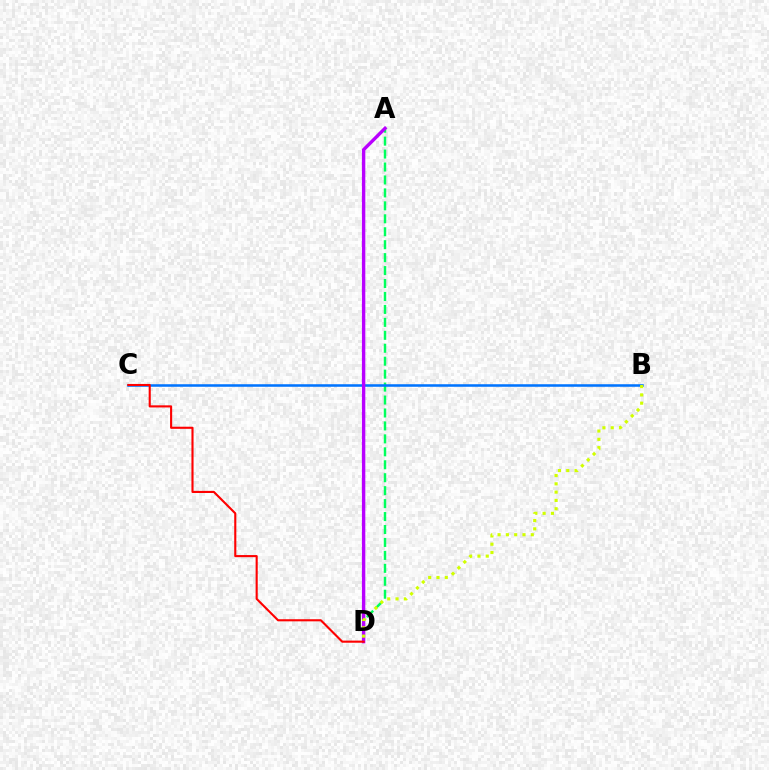{('A', 'D'): [{'color': '#00ff5c', 'line_style': 'dashed', 'thickness': 1.76}, {'color': '#b900ff', 'line_style': 'solid', 'thickness': 2.44}], ('B', 'C'): [{'color': '#0074ff', 'line_style': 'solid', 'thickness': 1.83}], ('B', 'D'): [{'color': '#d1ff00', 'line_style': 'dotted', 'thickness': 2.26}], ('C', 'D'): [{'color': '#ff0000', 'line_style': 'solid', 'thickness': 1.52}]}